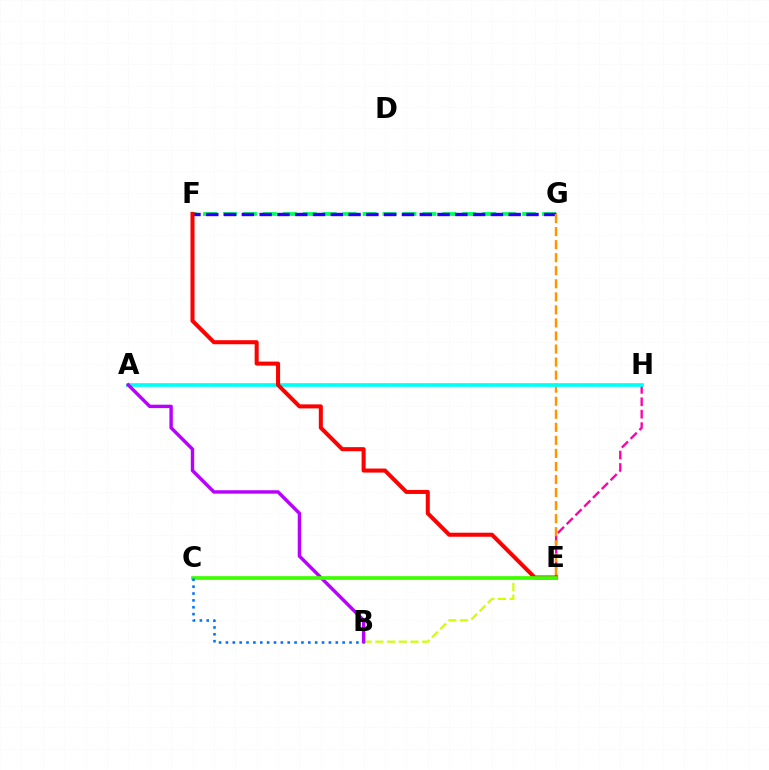{('E', 'H'): [{'color': '#ff00ac', 'line_style': 'dashed', 'thickness': 1.69}], ('B', 'E'): [{'color': '#d1ff00', 'line_style': 'dashed', 'thickness': 1.59}], ('F', 'G'): [{'color': '#00ff5c', 'line_style': 'dashed', 'thickness': 2.71}, {'color': '#2500ff', 'line_style': 'dashed', 'thickness': 2.42}], ('E', 'G'): [{'color': '#ff9400', 'line_style': 'dashed', 'thickness': 1.77}], ('A', 'H'): [{'color': '#00fff6', 'line_style': 'solid', 'thickness': 2.65}], ('E', 'F'): [{'color': '#ff0000', 'line_style': 'solid', 'thickness': 2.91}], ('A', 'B'): [{'color': '#b900ff', 'line_style': 'solid', 'thickness': 2.46}], ('C', 'E'): [{'color': '#3dff00', 'line_style': 'solid', 'thickness': 2.65}], ('B', 'C'): [{'color': '#0074ff', 'line_style': 'dotted', 'thickness': 1.87}]}